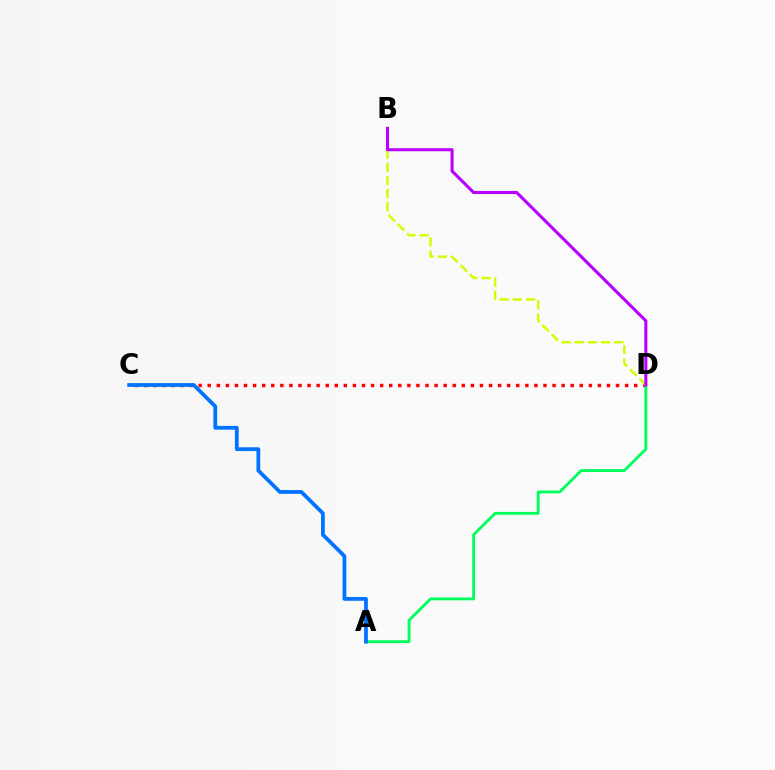{('C', 'D'): [{'color': '#ff0000', 'line_style': 'dotted', 'thickness': 2.47}], ('A', 'D'): [{'color': '#00ff5c', 'line_style': 'solid', 'thickness': 2.05}], ('B', 'D'): [{'color': '#d1ff00', 'line_style': 'dashed', 'thickness': 1.79}, {'color': '#b900ff', 'line_style': 'solid', 'thickness': 2.21}], ('A', 'C'): [{'color': '#0074ff', 'line_style': 'solid', 'thickness': 2.72}]}